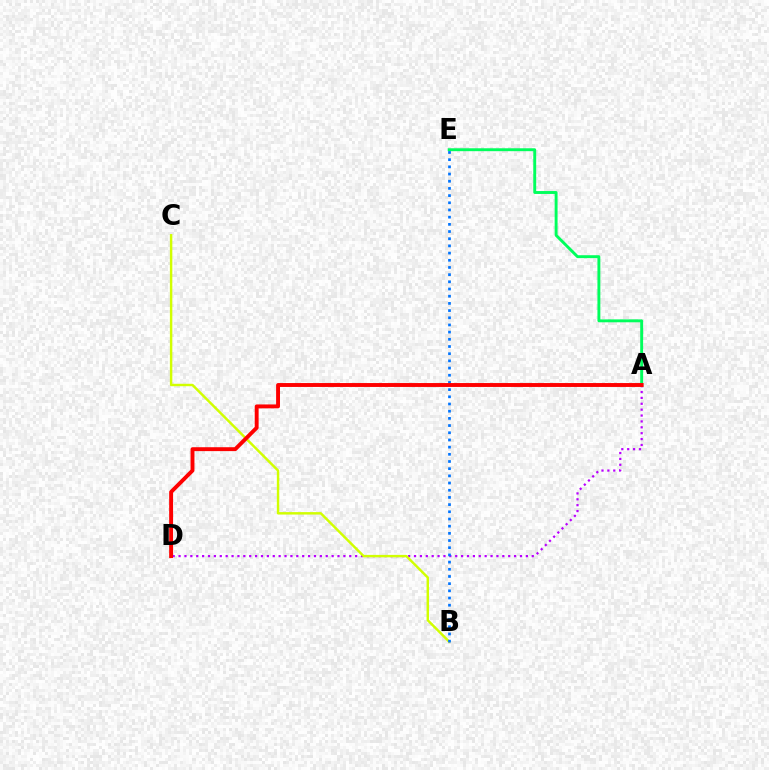{('A', 'E'): [{'color': '#00ff5c', 'line_style': 'solid', 'thickness': 2.09}], ('A', 'D'): [{'color': '#b900ff', 'line_style': 'dotted', 'thickness': 1.6}, {'color': '#ff0000', 'line_style': 'solid', 'thickness': 2.81}], ('B', 'C'): [{'color': '#d1ff00', 'line_style': 'solid', 'thickness': 1.75}], ('B', 'E'): [{'color': '#0074ff', 'line_style': 'dotted', 'thickness': 1.95}]}